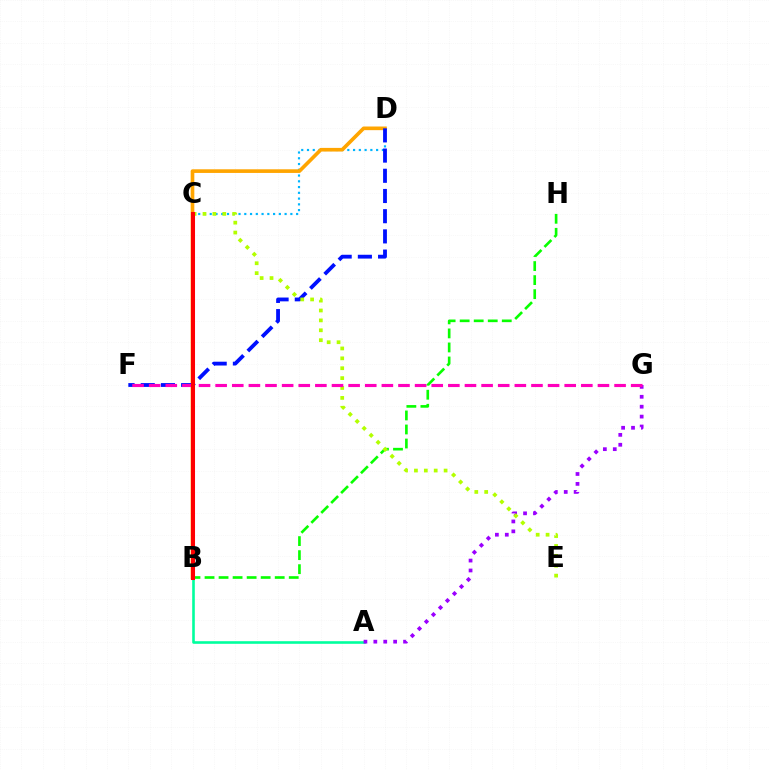{('A', 'B'): [{'color': '#00ff9d', 'line_style': 'solid', 'thickness': 1.88}], ('C', 'D'): [{'color': '#00b5ff', 'line_style': 'dotted', 'thickness': 1.56}], ('B', 'H'): [{'color': '#08ff00', 'line_style': 'dashed', 'thickness': 1.91}], ('A', 'G'): [{'color': '#9b00ff', 'line_style': 'dotted', 'thickness': 2.69}], ('B', 'D'): [{'color': '#ffa500', 'line_style': 'solid', 'thickness': 2.63}], ('D', 'F'): [{'color': '#0010ff', 'line_style': 'dashed', 'thickness': 2.74}], ('C', 'E'): [{'color': '#b3ff00', 'line_style': 'dotted', 'thickness': 2.69}], ('F', 'G'): [{'color': '#ff00bd', 'line_style': 'dashed', 'thickness': 2.26}], ('B', 'C'): [{'color': '#ff0000', 'line_style': 'solid', 'thickness': 2.92}]}